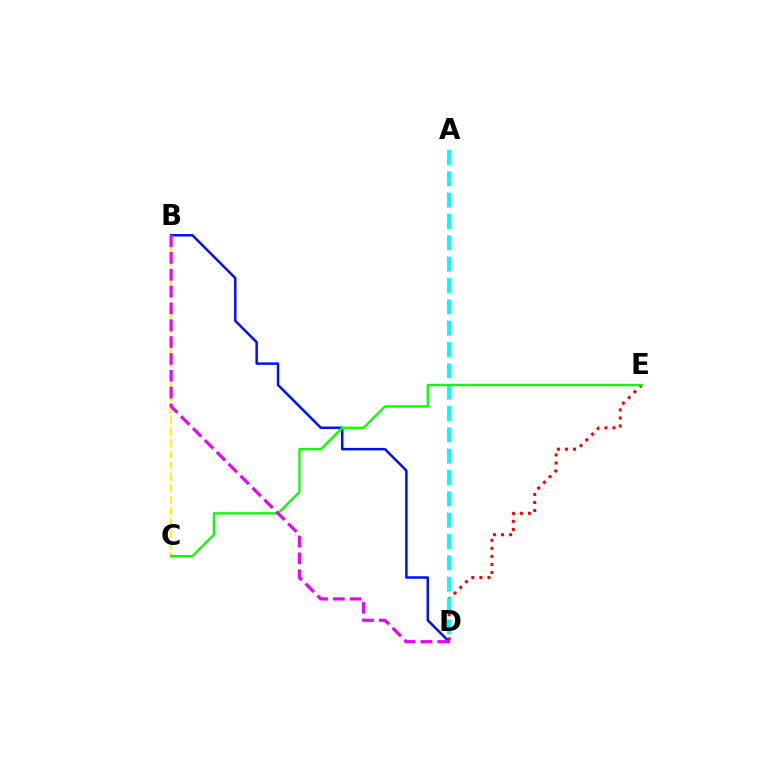{('B', 'D'): [{'color': '#0010ff', 'line_style': 'solid', 'thickness': 1.81}, {'color': '#ee00ff', 'line_style': 'dashed', 'thickness': 2.29}], ('D', 'E'): [{'color': '#ff0000', 'line_style': 'dotted', 'thickness': 2.19}], ('A', 'D'): [{'color': '#00fff6', 'line_style': 'dashed', 'thickness': 2.9}], ('B', 'C'): [{'color': '#fcf500', 'line_style': 'dashed', 'thickness': 1.54}], ('C', 'E'): [{'color': '#08ff00', 'line_style': 'solid', 'thickness': 1.69}]}